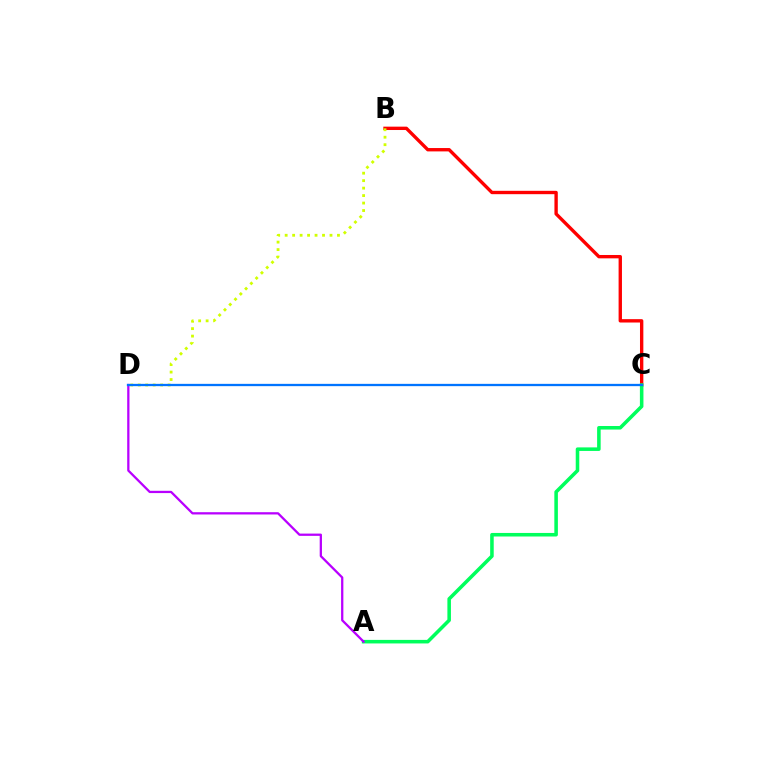{('B', 'C'): [{'color': '#ff0000', 'line_style': 'solid', 'thickness': 2.42}], ('B', 'D'): [{'color': '#d1ff00', 'line_style': 'dotted', 'thickness': 2.03}], ('A', 'C'): [{'color': '#00ff5c', 'line_style': 'solid', 'thickness': 2.56}], ('A', 'D'): [{'color': '#b900ff', 'line_style': 'solid', 'thickness': 1.64}], ('C', 'D'): [{'color': '#0074ff', 'line_style': 'solid', 'thickness': 1.65}]}